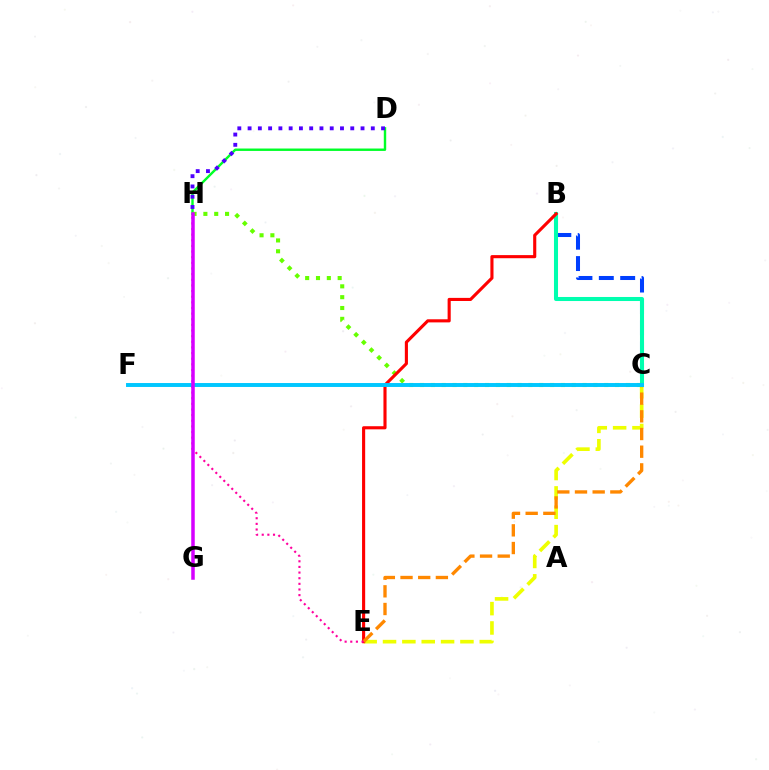{('C', 'E'): [{'color': '#eeff00', 'line_style': 'dashed', 'thickness': 2.63}, {'color': '#ff8800', 'line_style': 'dashed', 'thickness': 2.4}], ('B', 'C'): [{'color': '#003fff', 'line_style': 'dashed', 'thickness': 2.9}, {'color': '#00ffaf', 'line_style': 'solid', 'thickness': 2.91}], ('D', 'H'): [{'color': '#00ff27', 'line_style': 'solid', 'thickness': 1.74}, {'color': '#4f00ff', 'line_style': 'dotted', 'thickness': 2.79}], ('C', 'H'): [{'color': '#66ff00', 'line_style': 'dotted', 'thickness': 2.94}], ('B', 'E'): [{'color': '#ff0000', 'line_style': 'solid', 'thickness': 2.24}], ('E', 'H'): [{'color': '#ff00a0', 'line_style': 'dotted', 'thickness': 1.53}], ('C', 'F'): [{'color': '#00c7ff', 'line_style': 'solid', 'thickness': 2.83}], ('G', 'H'): [{'color': '#d600ff', 'line_style': 'solid', 'thickness': 2.52}]}